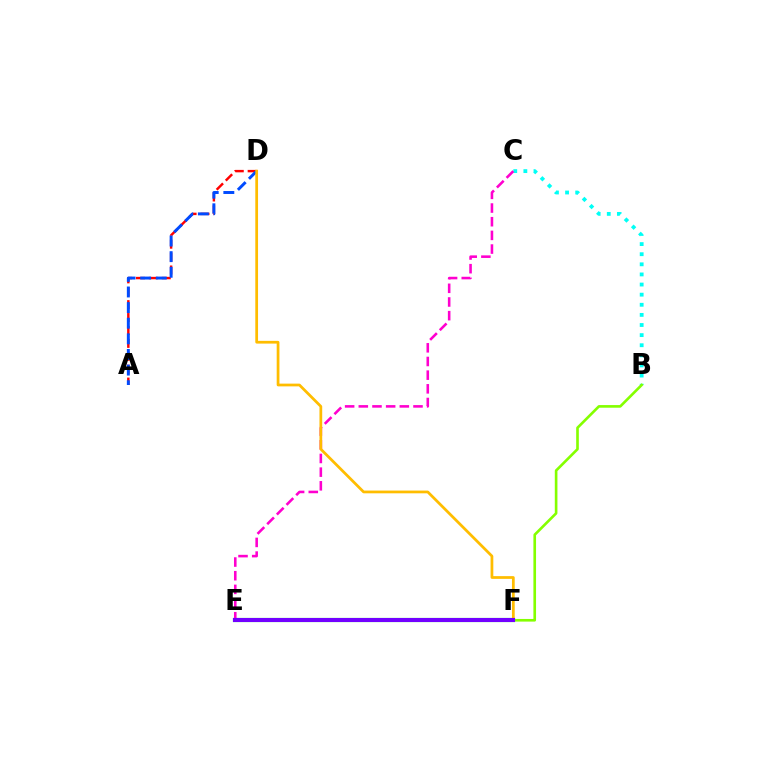{('E', 'F'): [{'color': '#00ff39', 'line_style': 'solid', 'thickness': 3.0}, {'color': '#7200ff', 'line_style': 'solid', 'thickness': 2.93}], ('A', 'D'): [{'color': '#ff0000', 'line_style': 'dashed', 'thickness': 1.75}, {'color': '#004bff', 'line_style': 'dashed', 'thickness': 2.12}], ('B', 'C'): [{'color': '#00fff6', 'line_style': 'dotted', 'thickness': 2.75}], ('B', 'F'): [{'color': '#84ff00', 'line_style': 'solid', 'thickness': 1.9}], ('C', 'E'): [{'color': '#ff00cf', 'line_style': 'dashed', 'thickness': 1.86}], ('D', 'F'): [{'color': '#ffbd00', 'line_style': 'solid', 'thickness': 1.98}]}